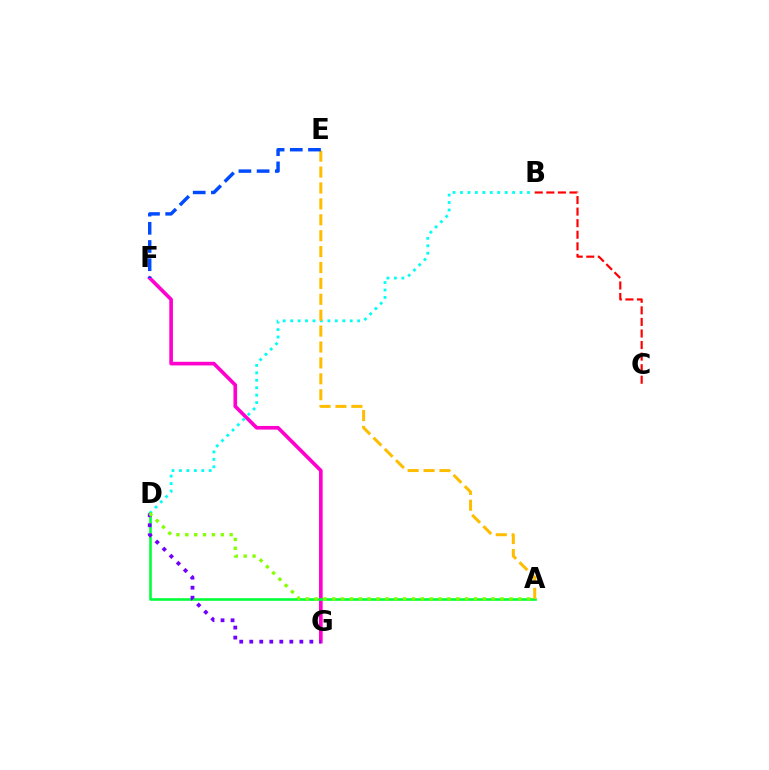{('F', 'G'): [{'color': '#ff00cf', 'line_style': 'solid', 'thickness': 2.62}], ('B', 'D'): [{'color': '#00fff6', 'line_style': 'dotted', 'thickness': 2.02}], ('A', 'D'): [{'color': '#00ff39', 'line_style': 'solid', 'thickness': 1.86}, {'color': '#84ff00', 'line_style': 'dotted', 'thickness': 2.41}], ('B', 'C'): [{'color': '#ff0000', 'line_style': 'dashed', 'thickness': 1.57}], ('D', 'G'): [{'color': '#7200ff', 'line_style': 'dotted', 'thickness': 2.72}], ('A', 'E'): [{'color': '#ffbd00', 'line_style': 'dashed', 'thickness': 2.16}], ('E', 'F'): [{'color': '#004bff', 'line_style': 'dashed', 'thickness': 2.47}]}